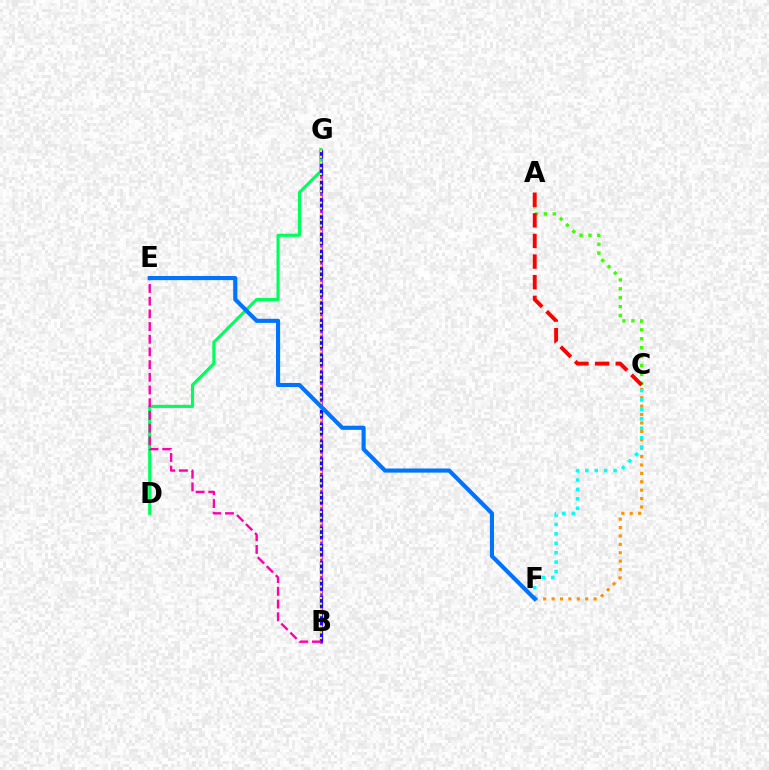{('B', 'G'): [{'color': '#b900ff', 'line_style': 'solid', 'thickness': 1.91}, {'color': '#2500ff', 'line_style': 'dashed', 'thickness': 2.35}, {'color': '#d1ff00', 'line_style': 'dotted', 'thickness': 1.56}], ('D', 'G'): [{'color': '#00ff5c', 'line_style': 'solid', 'thickness': 2.24}], ('A', 'C'): [{'color': '#3dff00', 'line_style': 'dotted', 'thickness': 2.42}, {'color': '#ff0000', 'line_style': 'dashed', 'thickness': 2.8}], ('C', 'F'): [{'color': '#ff9400', 'line_style': 'dotted', 'thickness': 2.28}, {'color': '#00fff6', 'line_style': 'dotted', 'thickness': 2.56}], ('B', 'E'): [{'color': '#ff00ac', 'line_style': 'dashed', 'thickness': 1.72}], ('E', 'F'): [{'color': '#0074ff', 'line_style': 'solid', 'thickness': 2.96}]}